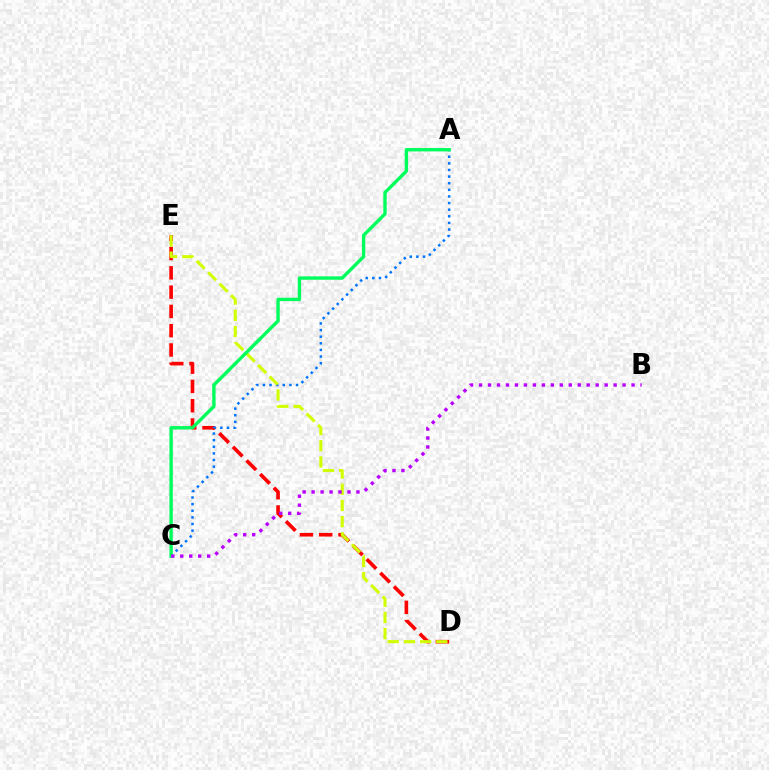{('D', 'E'): [{'color': '#ff0000', 'line_style': 'dashed', 'thickness': 2.62}, {'color': '#d1ff00', 'line_style': 'dashed', 'thickness': 2.2}], ('A', 'C'): [{'color': '#0074ff', 'line_style': 'dotted', 'thickness': 1.8}, {'color': '#00ff5c', 'line_style': 'solid', 'thickness': 2.44}], ('B', 'C'): [{'color': '#b900ff', 'line_style': 'dotted', 'thickness': 2.44}]}